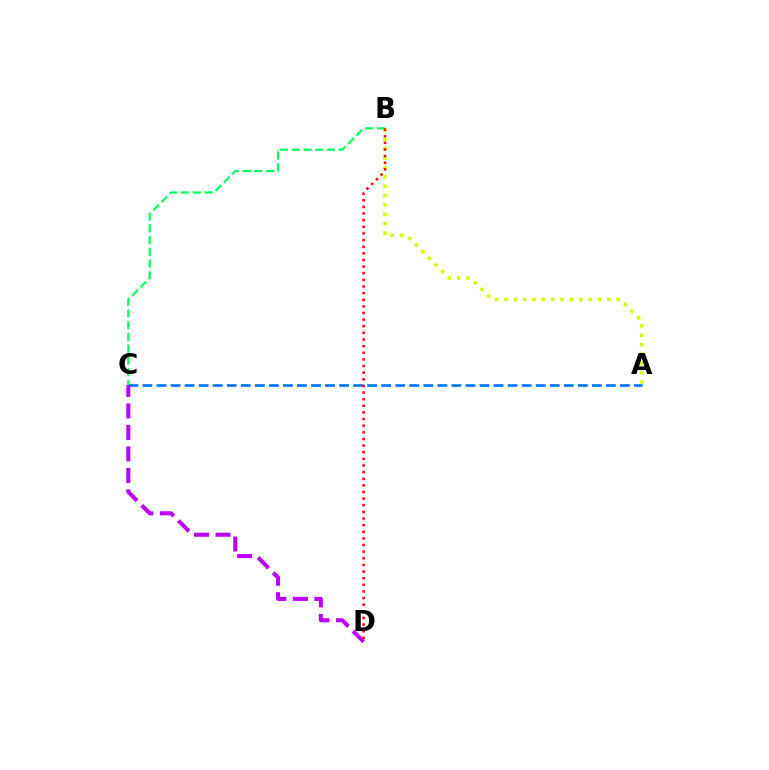{('A', 'C'): [{'color': '#0074ff', 'line_style': 'dashed', 'thickness': 1.91}], ('C', 'D'): [{'color': '#b900ff', 'line_style': 'dashed', 'thickness': 2.92}], ('A', 'B'): [{'color': '#d1ff00', 'line_style': 'dotted', 'thickness': 2.54}], ('B', 'C'): [{'color': '#00ff5c', 'line_style': 'dashed', 'thickness': 1.6}], ('B', 'D'): [{'color': '#ff0000', 'line_style': 'dotted', 'thickness': 1.8}]}